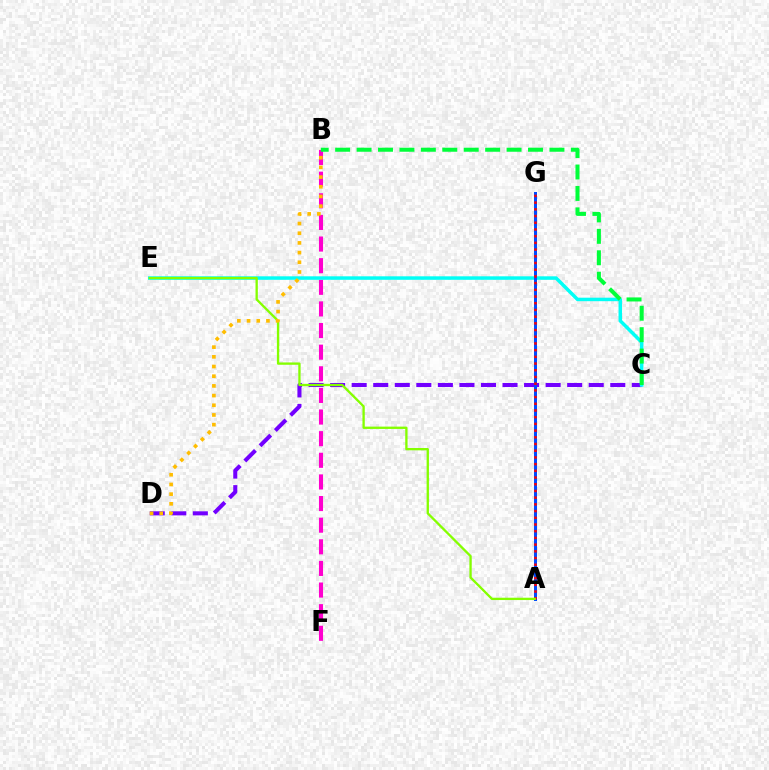{('C', 'D'): [{'color': '#7200ff', 'line_style': 'dashed', 'thickness': 2.93}], ('B', 'F'): [{'color': '#ff00cf', 'line_style': 'dashed', 'thickness': 2.94}], ('C', 'E'): [{'color': '#00fff6', 'line_style': 'solid', 'thickness': 2.52}], ('A', 'G'): [{'color': '#004bff', 'line_style': 'solid', 'thickness': 2.16}, {'color': '#ff0000', 'line_style': 'dotted', 'thickness': 1.82}], ('A', 'E'): [{'color': '#84ff00', 'line_style': 'solid', 'thickness': 1.68}], ('B', 'D'): [{'color': '#ffbd00', 'line_style': 'dotted', 'thickness': 2.63}], ('B', 'C'): [{'color': '#00ff39', 'line_style': 'dashed', 'thickness': 2.91}]}